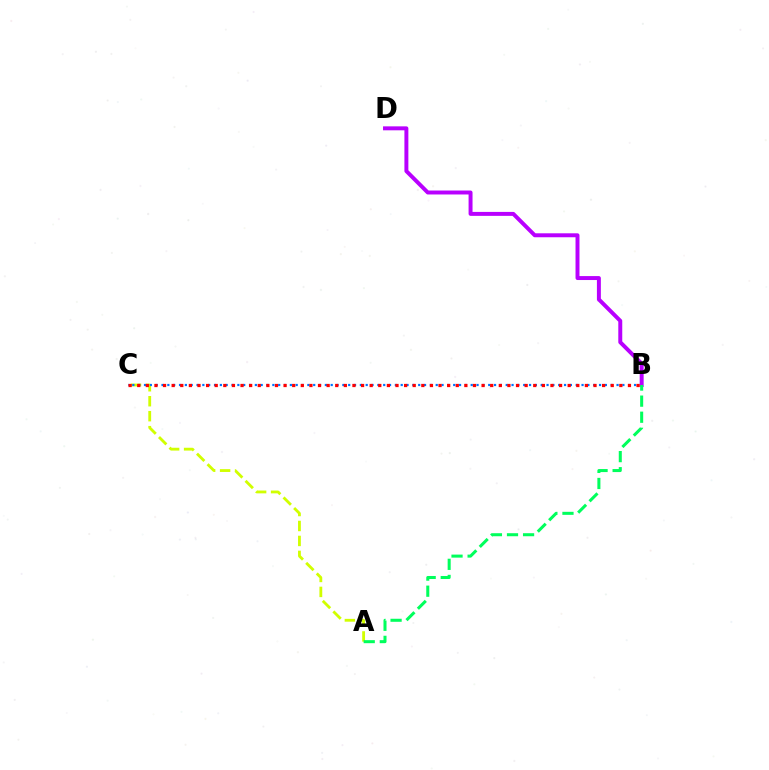{('A', 'C'): [{'color': '#d1ff00', 'line_style': 'dashed', 'thickness': 2.03}], ('B', 'C'): [{'color': '#0074ff', 'line_style': 'dotted', 'thickness': 1.59}, {'color': '#ff0000', 'line_style': 'dotted', 'thickness': 2.34}], ('B', 'D'): [{'color': '#b900ff', 'line_style': 'solid', 'thickness': 2.85}], ('A', 'B'): [{'color': '#00ff5c', 'line_style': 'dashed', 'thickness': 2.18}]}